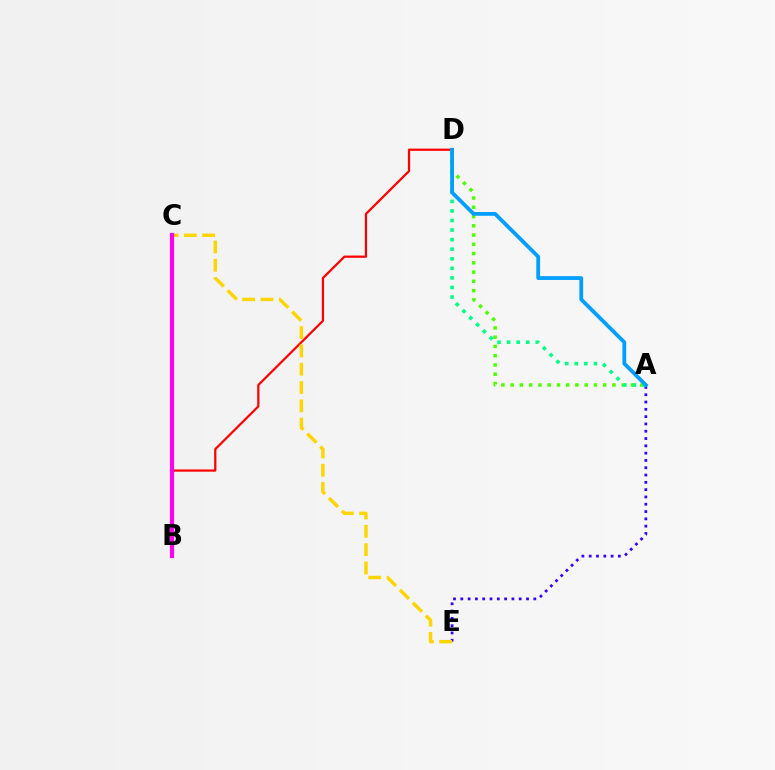{('B', 'D'): [{'color': '#ff0000', 'line_style': 'solid', 'thickness': 1.61}], ('A', 'D'): [{'color': '#4fff00', 'line_style': 'dotted', 'thickness': 2.51}, {'color': '#00ff86', 'line_style': 'dotted', 'thickness': 2.6}, {'color': '#009eff', 'line_style': 'solid', 'thickness': 2.73}], ('A', 'E'): [{'color': '#3700ff', 'line_style': 'dotted', 'thickness': 1.98}], ('C', 'E'): [{'color': '#ffd500', 'line_style': 'dashed', 'thickness': 2.49}], ('B', 'C'): [{'color': '#ff00ed', 'line_style': 'solid', 'thickness': 2.99}]}